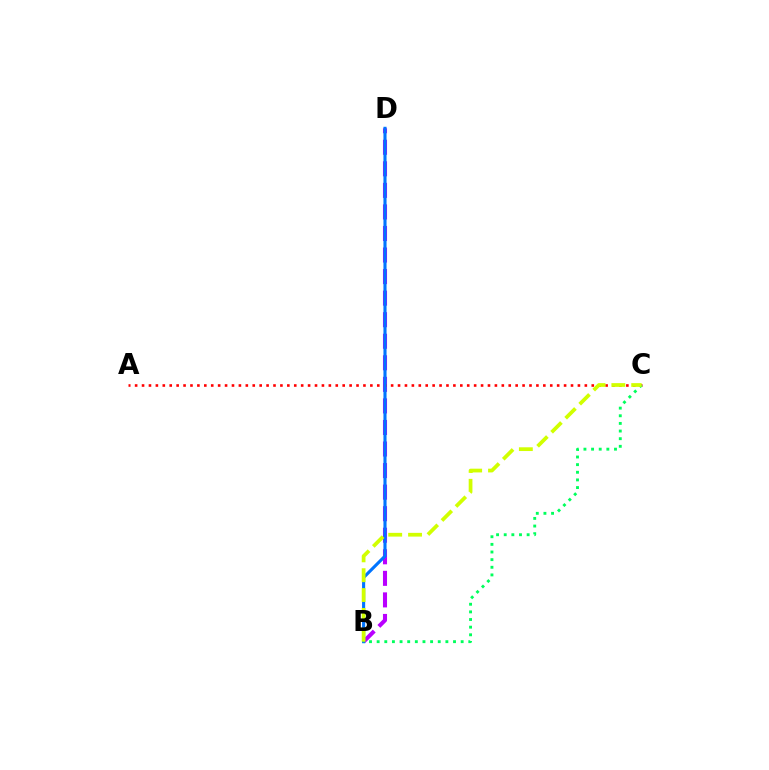{('B', 'D'): [{'color': '#b900ff', 'line_style': 'dashed', 'thickness': 2.93}, {'color': '#0074ff', 'line_style': 'solid', 'thickness': 2.23}], ('A', 'C'): [{'color': '#ff0000', 'line_style': 'dotted', 'thickness': 1.88}], ('B', 'C'): [{'color': '#00ff5c', 'line_style': 'dotted', 'thickness': 2.08}, {'color': '#d1ff00', 'line_style': 'dashed', 'thickness': 2.7}]}